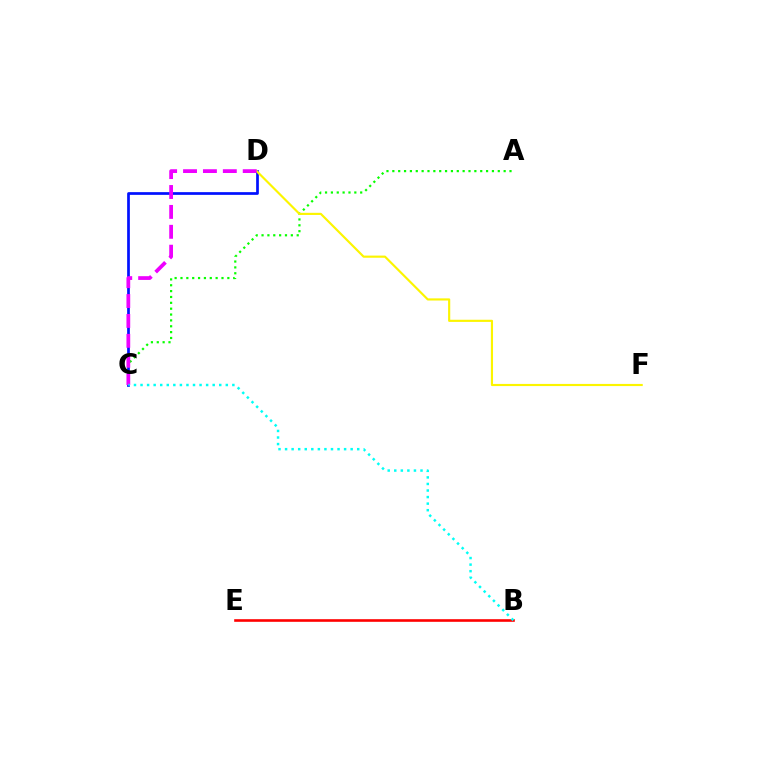{('B', 'E'): [{'color': '#ff0000', 'line_style': 'solid', 'thickness': 1.88}], ('C', 'D'): [{'color': '#0010ff', 'line_style': 'solid', 'thickness': 1.95}, {'color': '#ee00ff', 'line_style': 'dashed', 'thickness': 2.7}], ('A', 'C'): [{'color': '#08ff00', 'line_style': 'dotted', 'thickness': 1.59}], ('D', 'F'): [{'color': '#fcf500', 'line_style': 'solid', 'thickness': 1.55}], ('B', 'C'): [{'color': '#00fff6', 'line_style': 'dotted', 'thickness': 1.78}]}